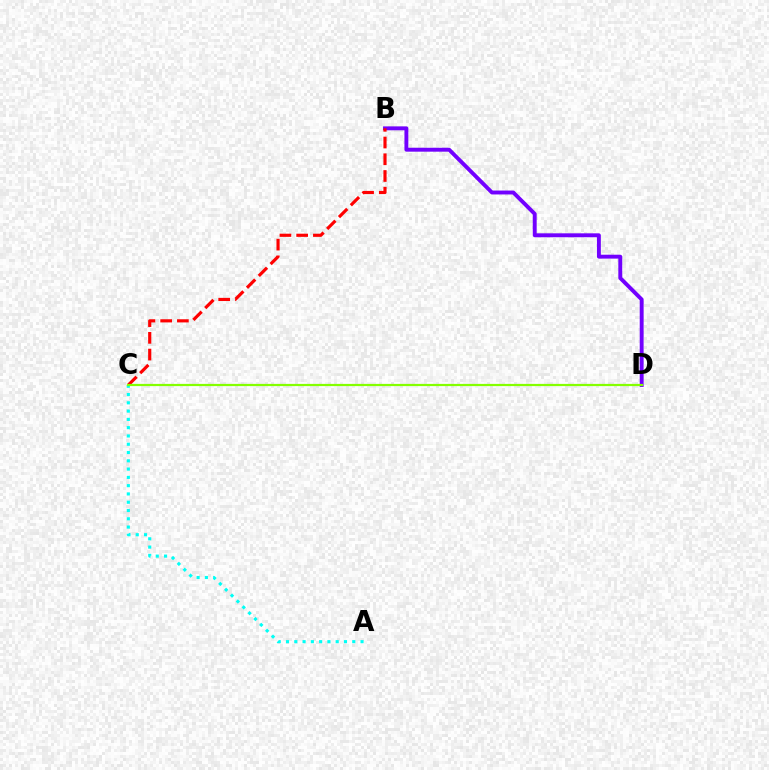{('B', 'D'): [{'color': '#7200ff', 'line_style': 'solid', 'thickness': 2.81}], ('B', 'C'): [{'color': '#ff0000', 'line_style': 'dashed', 'thickness': 2.27}], ('A', 'C'): [{'color': '#00fff6', 'line_style': 'dotted', 'thickness': 2.25}], ('C', 'D'): [{'color': '#84ff00', 'line_style': 'solid', 'thickness': 1.6}]}